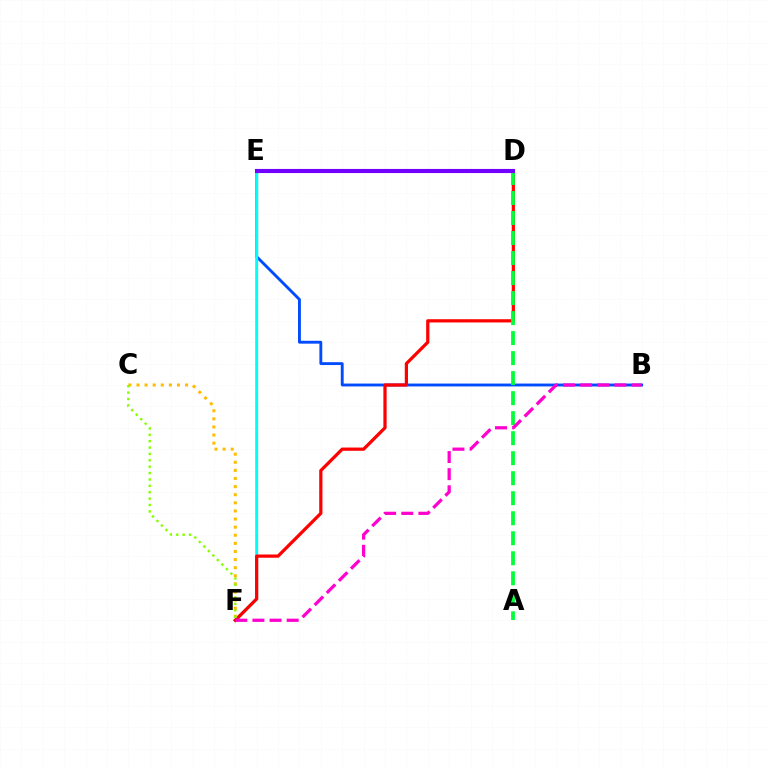{('B', 'E'): [{'color': '#004bff', 'line_style': 'solid', 'thickness': 2.06}], ('E', 'F'): [{'color': '#00fff6', 'line_style': 'solid', 'thickness': 2.13}], ('D', 'F'): [{'color': '#ff0000', 'line_style': 'solid', 'thickness': 2.33}], ('C', 'F'): [{'color': '#ffbd00', 'line_style': 'dotted', 'thickness': 2.2}, {'color': '#84ff00', 'line_style': 'dotted', 'thickness': 1.73}], ('A', 'D'): [{'color': '#00ff39', 'line_style': 'dashed', 'thickness': 2.72}], ('B', 'F'): [{'color': '#ff00cf', 'line_style': 'dashed', 'thickness': 2.33}], ('D', 'E'): [{'color': '#7200ff', 'line_style': 'solid', 'thickness': 2.96}]}